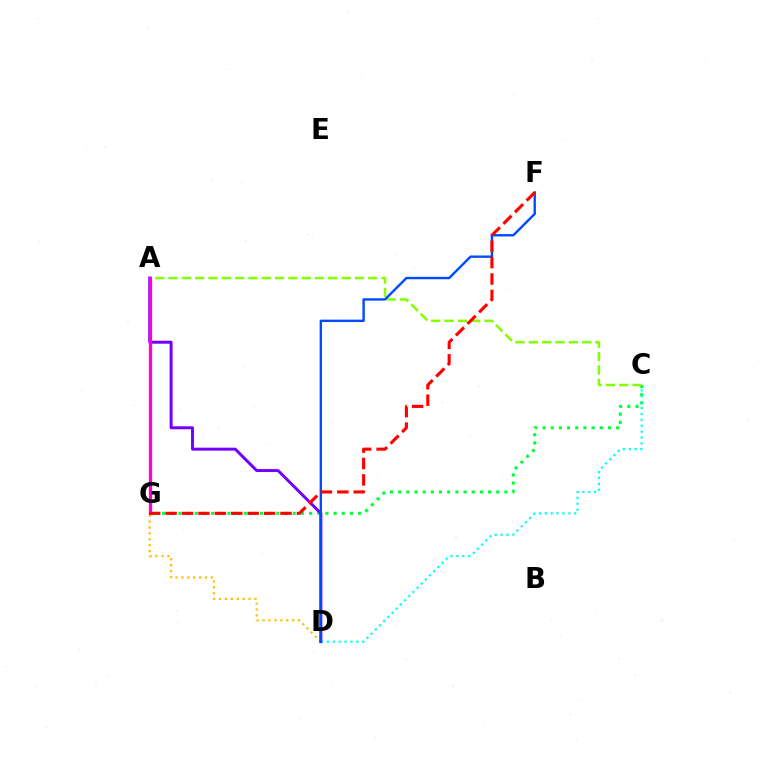{('C', 'G'): [{'color': '#00ff39', 'line_style': 'dotted', 'thickness': 2.22}], ('C', 'D'): [{'color': '#00fff6', 'line_style': 'dotted', 'thickness': 1.6}], ('A', 'C'): [{'color': '#84ff00', 'line_style': 'dashed', 'thickness': 1.81}], ('D', 'G'): [{'color': '#ffbd00', 'line_style': 'dotted', 'thickness': 1.6}], ('A', 'D'): [{'color': '#7200ff', 'line_style': 'solid', 'thickness': 2.14}], ('A', 'G'): [{'color': '#ff00cf', 'line_style': 'solid', 'thickness': 2.35}], ('D', 'F'): [{'color': '#004bff', 'line_style': 'solid', 'thickness': 1.73}], ('F', 'G'): [{'color': '#ff0000', 'line_style': 'dashed', 'thickness': 2.23}]}